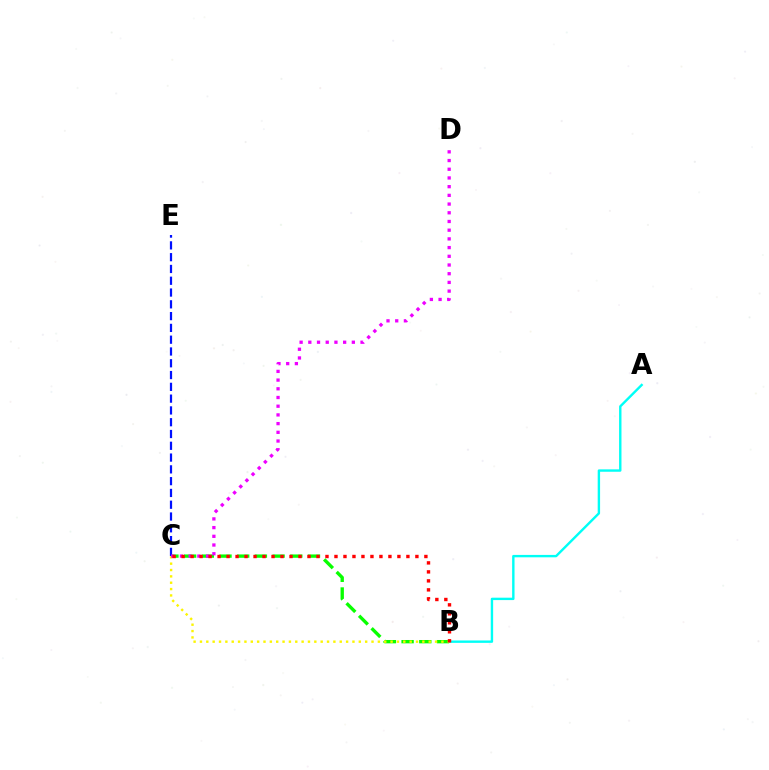{('A', 'B'): [{'color': '#00fff6', 'line_style': 'solid', 'thickness': 1.72}], ('B', 'C'): [{'color': '#08ff00', 'line_style': 'dashed', 'thickness': 2.4}, {'color': '#fcf500', 'line_style': 'dotted', 'thickness': 1.73}, {'color': '#ff0000', 'line_style': 'dotted', 'thickness': 2.44}], ('C', 'E'): [{'color': '#0010ff', 'line_style': 'dashed', 'thickness': 1.6}], ('C', 'D'): [{'color': '#ee00ff', 'line_style': 'dotted', 'thickness': 2.37}]}